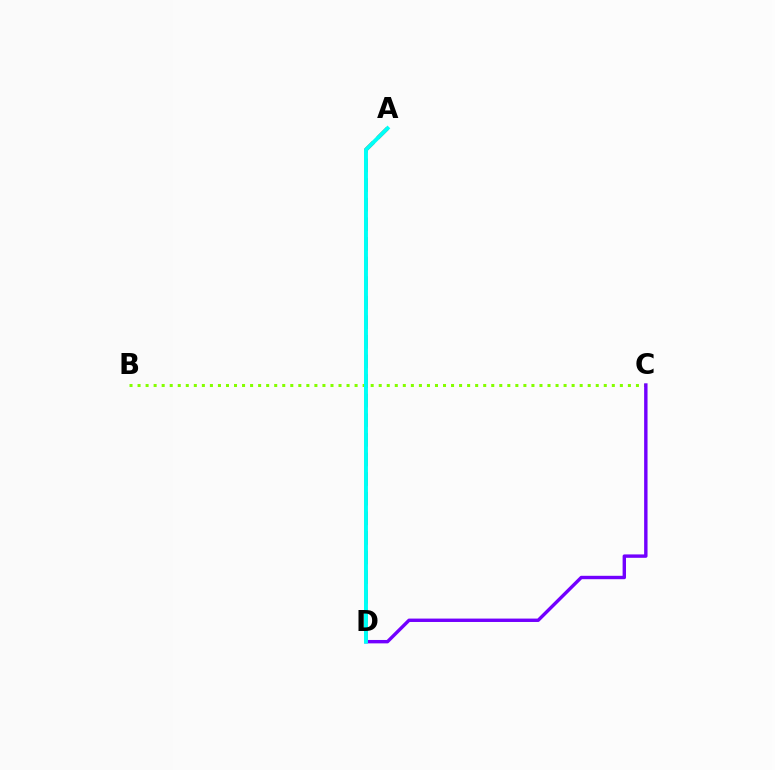{('B', 'C'): [{'color': '#84ff00', 'line_style': 'dotted', 'thickness': 2.18}], ('A', 'D'): [{'color': '#ff0000', 'line_style': 'dashed', 'thickness': 2.66}, {'color': '#00fff6', 'line_style': 'solid', 'thickness': 2.84}], ('C', 'D'): [{'color': '#7200ff', 'line_style': 'solid', 'thickness': 2.45}]}